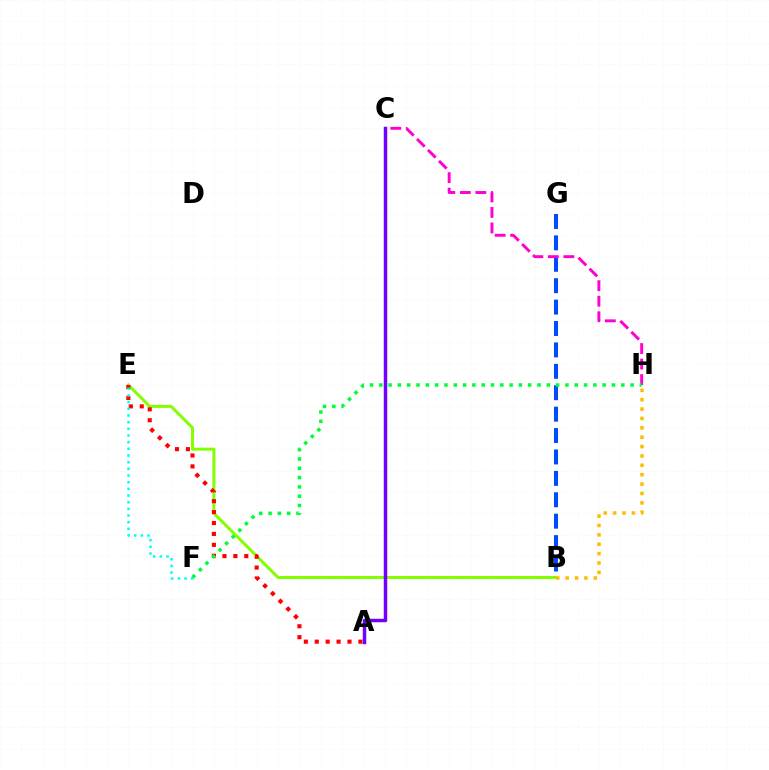{('B', 'E'): [{'color': '#84ff00', 'line_style': 'solid', 'thickness': 2.16}], ('A', 'E'): [{'color': '#ff0000', 'line_style': 'dotted', 'thickness': 2.97}], ('B', 'G'): [{'color': '#004bff', 'line_style': 'dashed', 'thickness': 2.91}], ('E', 'F'): [{'color': '#00fff6', 'line_style': 'dotted', 'thickness': 1.81}], ('C', 'H'): [{'color': '#ff00cf', 'line_style': 'dashed', 'thickness': 2.11}], ('B', 'H'): [{'color': '#ffbd00', 'line_style': 'dotted', 'thickness': 2.55}], ('A', 'C'): [{'color': '#7200ff', 'line_style': 'solid', 'thickness': 2.51}], ('F', 'H'): [{'color': '#00ff39', 'line_style': 'dotted', 'thickness': 2.53}]}